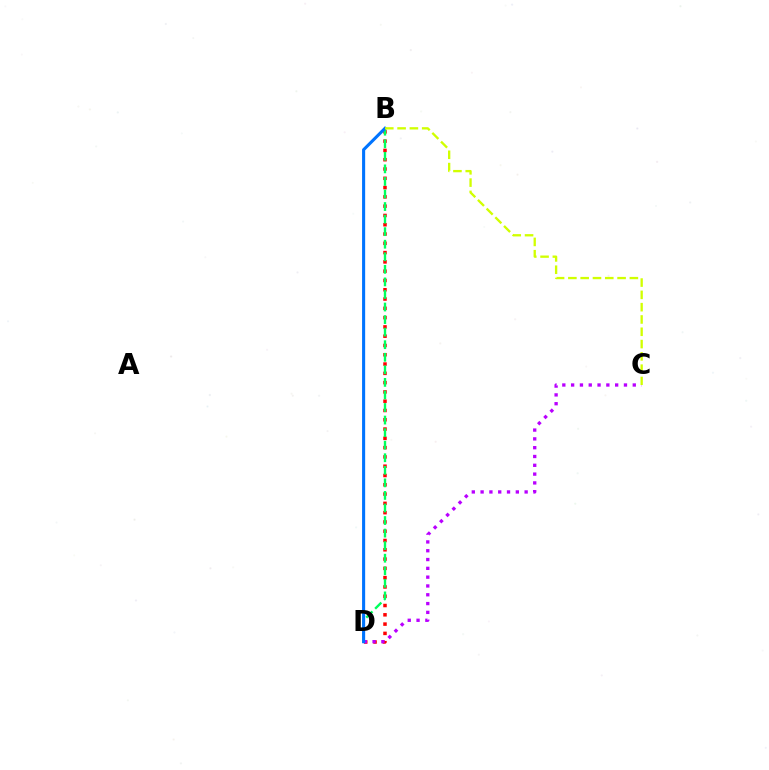{('B', 'D'): [{'color': '#ff0000', 'line_style': 'dotted', 'thickness': 2.52}, {'color': '#00ff5c', 'line_style': 'dashed', 'thickness': 1.71}, {'color': '#0074ff', 'line_style': 'solid', 'thickness': 2.22}], ('C', 'D'): [{'color': '#b900ff', 'line_style': 'dotted', 'thickness': 2.39}], ('B', 'C'): [{'color': '#d1ff00', 'line_style': 'dashed', 'thickness': 1.67}]}